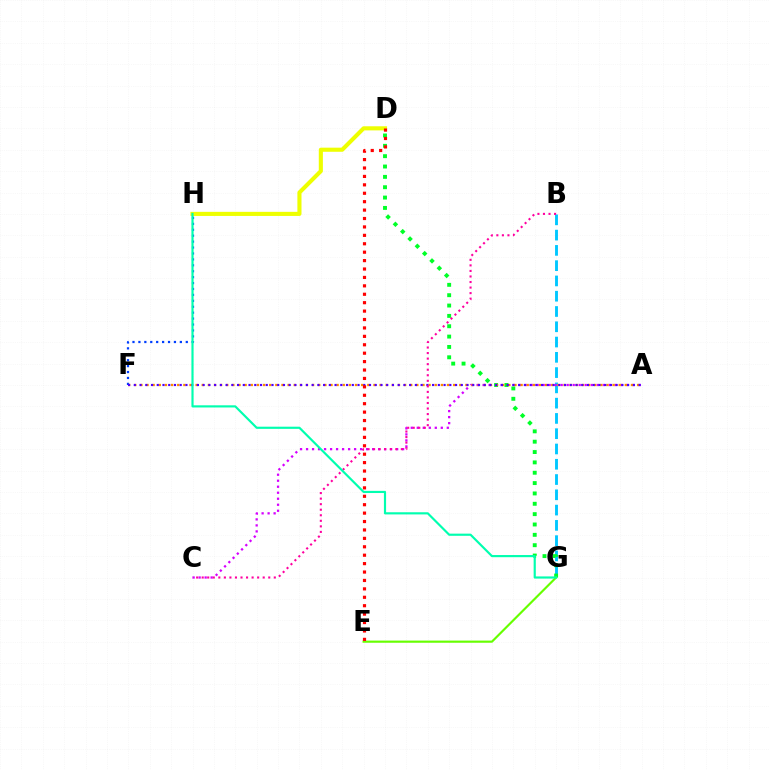{('F', 'H'): [{'color': '#003fff', 'line_style': 'dotted', 'thickness': 1.61}], ('B', 'G'): [{'color': '#00c7ff', 'line_style': 'dashed', 'thickness': 2.08}], ('A', 'C'): [{'color': '#d600ff', 'line_style': 'dotted', 'thickness': 1.63}], ('D', 'H'): [{'color': '#eeff00', 'line_style': 'solid', 'thickness': 2.96}], ('D', 'G'): [{'color': '#00ff27', 'line_style': 'dotted', 'thickness': 2.81}], ('A', 'F'): [{'color': '#ff8800', 'line_style': 'dotted', 'thickness': 1.67}, {'color': '#4f00ff', 'line_style': 'dotted', 'thickness': 1.56}], ('E', 'G'): [{'color': '#66ff00', 'line_style': 'solid', 'thickness': 1.56}], ('B', 'C'): [{'color': '#ff00a0', 'line_style': 'dotted', 'thickness': 1.51}], ('G', 'H'): [{'color': '#00ffaf', 'line_style': 'solid', 'thickness': 1.56}], ('D', 'E'): [{'color': '#ff0000', 'line_style': 'dotted', 'thickness': 2.29}]}